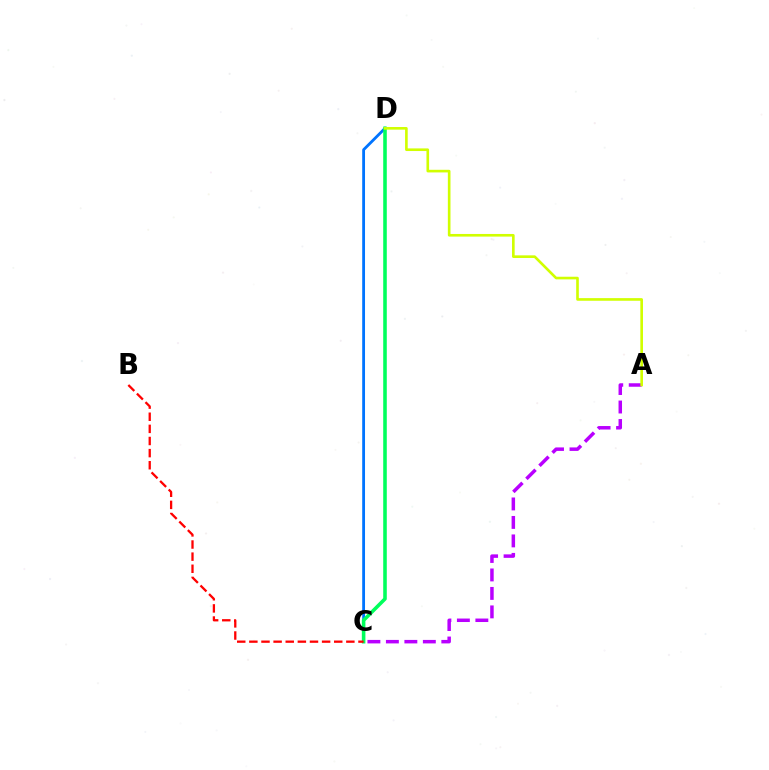{('C', 'D'): [{'color': '#0074ff', 'line_style': 'solid', 'thickness': 2.03}, {'color': '#00ff5c', 'line_style': 'solid', 'thickness': 2.57}], ('A', 'C'): [{'color': '#b900ff', 'line_style': 'dashed', 'thickness': 2.51}], ('A', 'D'): [{'color': '#d1ff00', 'line_style': 'solid', 'thickness': 1.9}], ('B', 'C'): [{'color': '#ff0000', 'line_style': 'dashed', 'thickness': 1.65}]}